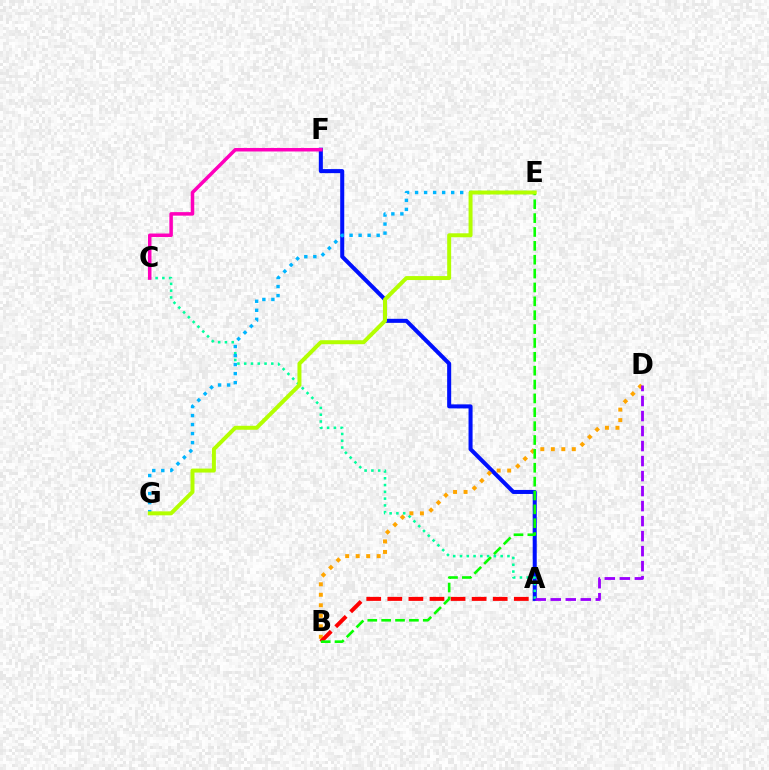{('A', 'F'): [{'color': '#0010ff', 'line_style': 'solid', 'thickness': 2.91}], ('B', 'D'): [{'color': '#ffa500', 'line_style': 'dotted', 'thickness': 2.85}], ('A', 'C'): [{'color': '#00ff9d', 'line_style': 'dotted', 'thickness': 1.84}], ('C', 'F'): [{'color': '#ff00bd', 'line_style': 'solid', 'thickness': 2.53}], ('E', 'G'): [{'color': '#00b5ff', 'line_style': 'dotted', 'thickness': 2.45}, {'color': '#b3ff00', 'line_style': 'solid', 'thickness': 2.86}], ('A', 'B'): [{'color': '#ff0000', 'line_style': 'dashed', 'thickness': 2.86}], ('A', 'D'): [{'color': '#9b00ff', 'line_style': 'dashed', 'thickness': 2.04}], ('B', 'E'): [{'color': '#08ff00', 'line_style': 'dashed', 'thickness': 1.88}]}